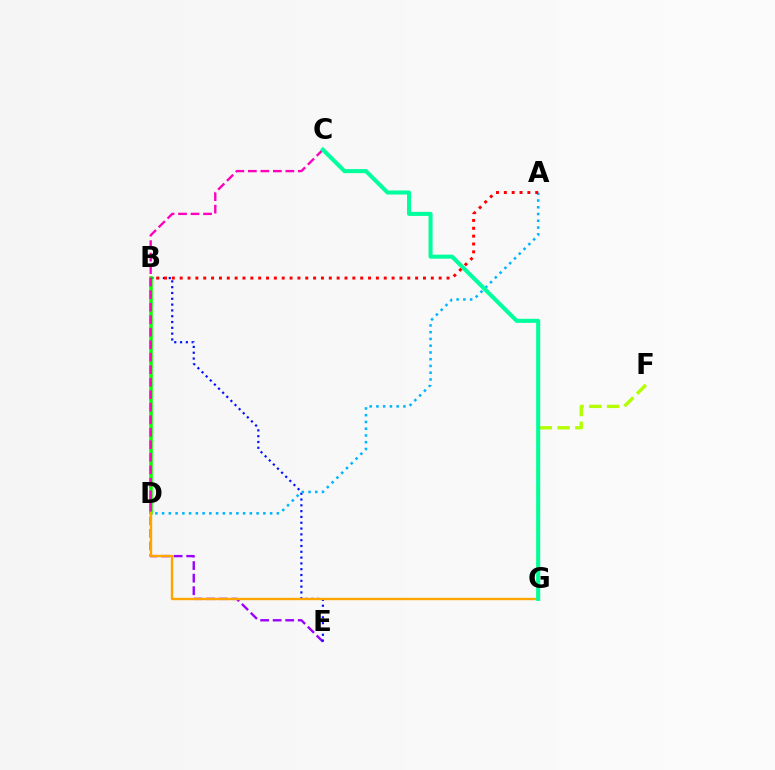{('B', 'E'): [{'color': '#9b00ff', 'line_style': 'dashed', 'thickness': 1.71}, {'color': '#0010ff', 'line_style': 'dotted', 'thickness': 1.58}], ('B', 'D'): [{'color': '#08ff00', 'line_style': 'solid', 'thickness': 2.53}], ('C', 'D'): [{'color': '#ff00bd', 'line_style': 'dashed', 'thickness': 1.7}], ('F', 'G'): [{'color': '#b3ff00', 'line_style': 'dashed', 'thickness': 2.41}], ('A', 'D'): [{'color': '#00b5ff', 'line_style': 'dotted', 'thickness': 1.83}], ('D', 'G'): [{'color': '#ffa500', 'line_style': 'solid', 'thickness': 1.71}], ('C', 'G'): [{'color': '#00ff9d', 'line_style': 'solid', 'thickness': 2.92}], ('A', 'B'): [{'color': '#ff0000', 'line_style': 'dotted', 'thickness': 2.13}]}